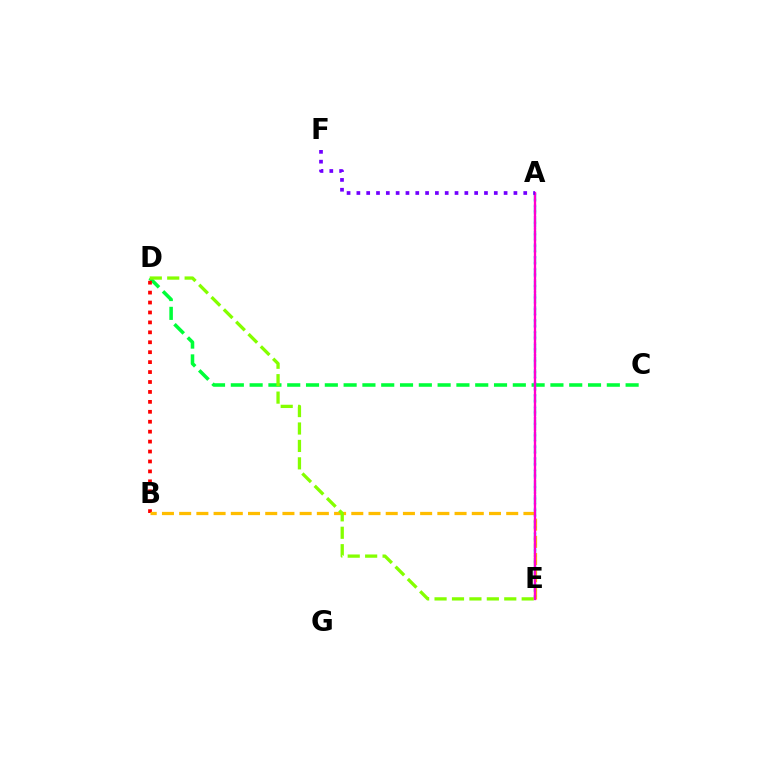{('C', 'D'): [{'color': '#00ff39', 'line_style': 'dashed', 'thickness': 2.55}], ('B', 'D'): [{'color': '#ff0000', 'line_style': 'dotted', 'thickness': 2.7}], ('A', 'E'): [{'color': '#00fff6', 'line_style': 'dashed', 'thickness': 1.71}, {'color': '#004bff', 'line_style': 'dotted', 'thickness': 1.56}, {'color': '#ff00cf', 'line_style': 'solid', 'thickness': 1.67}], ('B', 'E'): [{'color': '#ffbd00', 'line_style': 'dashed', 'thickness': 2.34}], ('D', 'E'): [{'color': '#84ff00', 'line_style': 'dashed', 'thickness': 2.37}], ('A', 'F'): [{'color': '#7200ff', 'line_style': 'dotted', 'thickness': 2.67}]}